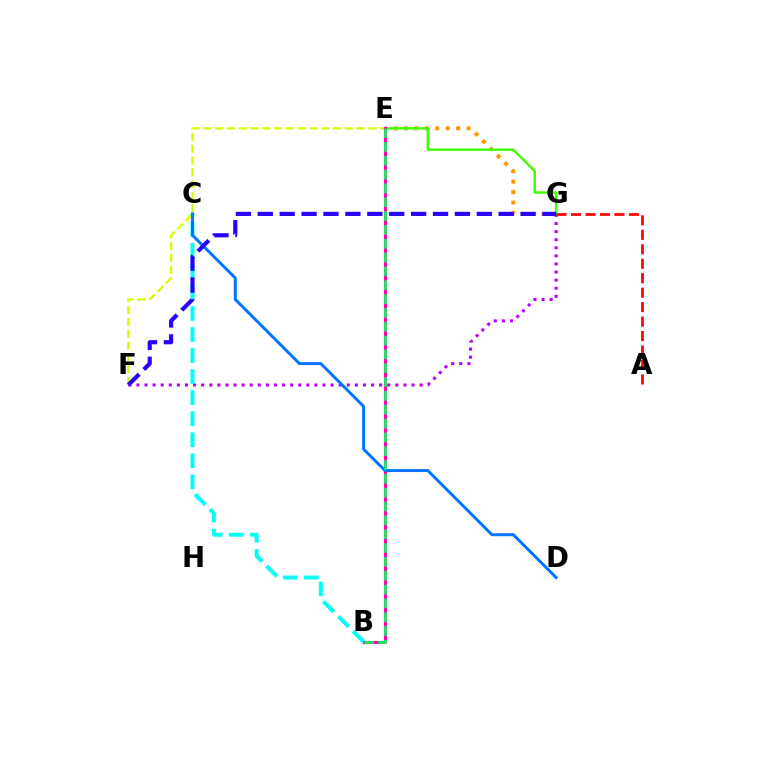{('F', 'G'): [{'color': '#b900ff', 'line_style': 'dotted', 'thickness': 2.2}, {'color': '#2500ff', 'line_style': 'dashed', 'thickness': 2.98}], ('E', 'F'): [{'color': '#d1ff00', 'line_style': 'dashed', 'thickness': 1.6}], ('E', 'G'): [{'color': '#ff9400', 'line_style': 'dotted', 'thickness': 2.84}, {'color': '#3dff00', 'line_style': 'solid', 'thickness': 1.74}], ('B', 'E'): [{'color': '#ff00ac', 'line_style': 'solid', 'thickness': 2.23}, {'color': '#00ff5c', 'line_style': 'dashed', 'thickness': 1.88}], ('B', 'C'): [{'color': '#00fff6', 'line_style': 'dashed', 'thickness': 2.86}], ('C', 'D'): [{'color': '#0074ff', 'line_style': 'solid', 'thickness': 2.13}], ('A', 'G'): [{'color': '#ff0000', 'line_style': 'dashed', 'thickness': 1.97}]}